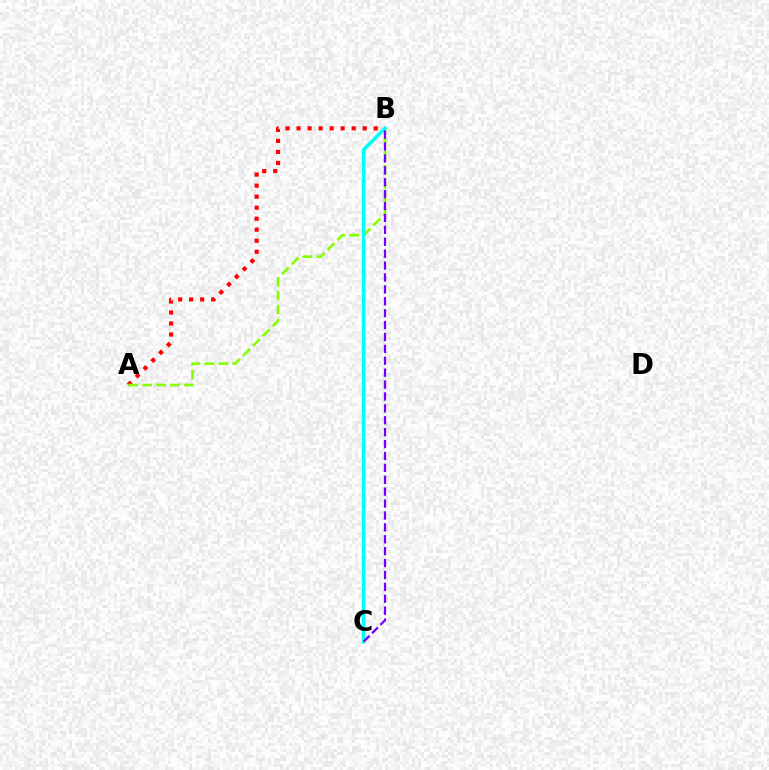{('A', 'B'): [{'color': '#ff0000', 'line_style': 'dotted', 'thickness': 2.99}, {'color': '#84ff00', 'line_style': 'dashed', 'thickness': 1.89}], ('B', 'C'): [{'color': '#00fff6', 'line_style': 'solid', 'thickness': 2.56}, {'color': '#7200ff', 'line_style': 'dashed', 'thickness': 1.62}]}